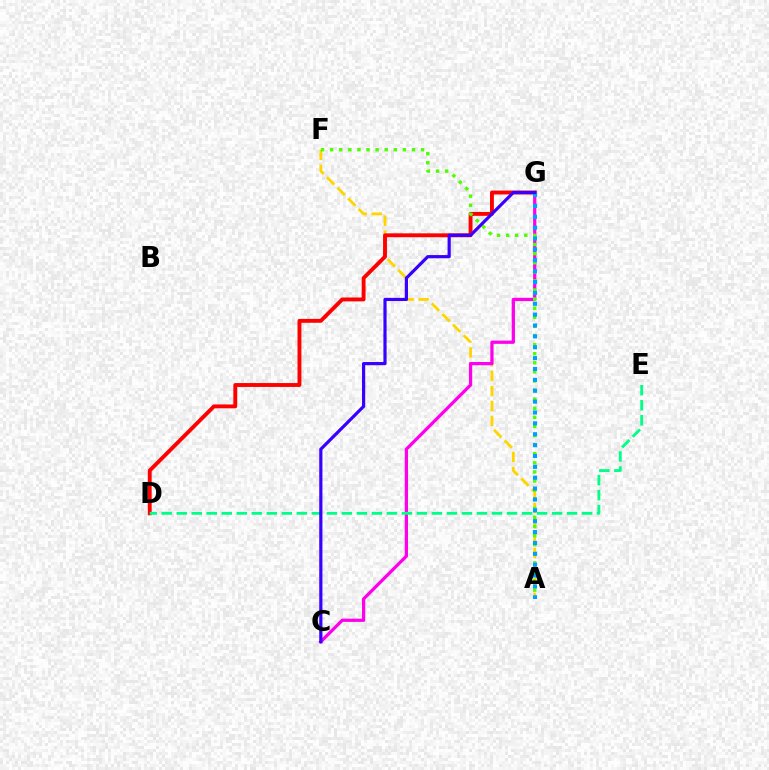{('A', 'F'): [{'color': '#ffd500', 'line_style': 'dashed', 'thickness': 2.03}, {'color': '#4fff00', 'line_style': 'dotted', 'thickness': 2.47}], ('D', 'G'): [{'color': '#ff0000', 'line_style': 'solid', 'thickness': 2.79}], ('C', 'G'): [{'color': '#ff00ed', 'line_style': 'solid', 'thickness': 2.34}, {'color': '#3700ff', 'line_style': 'solid', 'thickness': 2.3}], ('D', 'E'): [{'color': '#00ff86', 'line_style': 'dashed', 'thickness': 2.04}], ('A', 'G'): [{'color': '#009eff', 'line_style': 'dotted', 'thickness': 2.95}]}